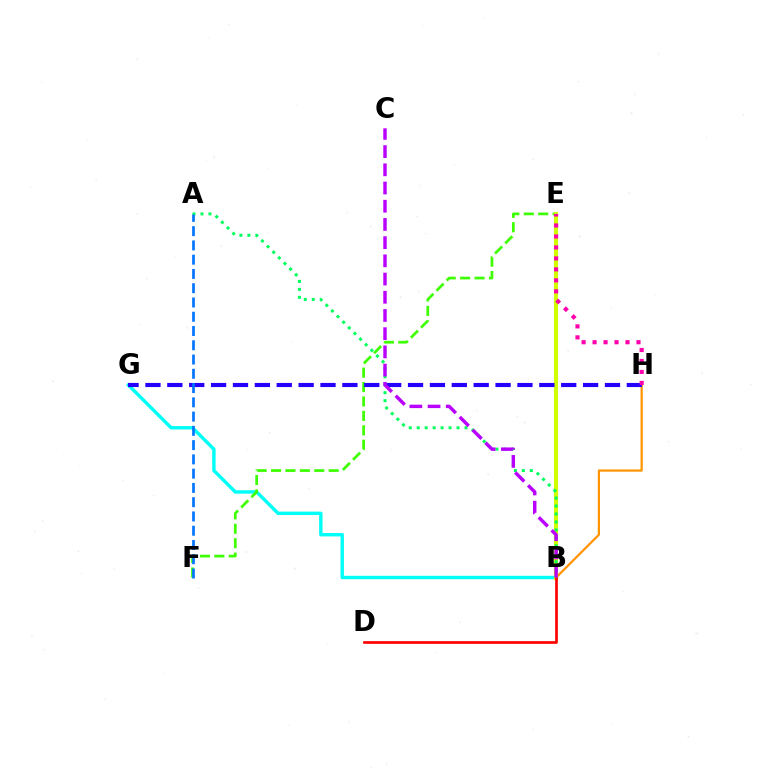{('B', 'G'): [{'color': '#00fff6', 'line_style': 'solid', 'thickness': 2.45}], ('E', 'F'): [{'color': '#3dff00', 'line_style': 'dashed', 'thickness': 1.96}], ('B', 'H'): [{'color': '#ff9400', 'line_style': 'solid', 'thickness': 1.6}], ('B', 'E'): [{'color': '#d1ff00', 'line_style': 'solid', 'thickness': 2.97}], ('G', 'H'): [{'color': '#2500ff', 'line_style': 'dashed', 'thickness': 2.97}], ('A', 'B'): [{'color': '#00ff5c', 'line_style': 'dotted', 'thickness': 2.16}], ('B', 'D'): [{'color': '#ff0000', 'line_style': 'solid', 'thickness': 1.93}], ('A', 'F'): [{'color': '#0074ff', 'line_style': 'dashed', 'thickness': 1.94}], ('E', 'H'): [{'color': '#ff00ac', 'line_style': 'dotted', 'thickness': 2.98}], ('B', 'C'): [{'color': '#b900ff', 'line_style': 'dashed', 'thickness': 2.47}]}